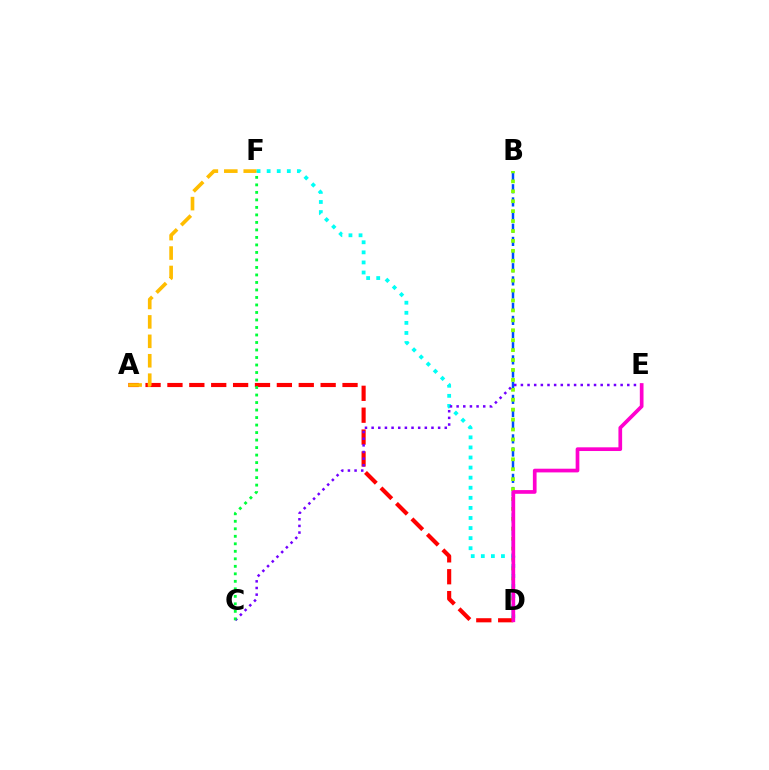{('B', 'D'): [{'color': '#004bff', 'line_style': 'dashed', 'thickness': 1.79}, {'color': '#84ff00', 'line_style': 'dotted', 'thickness': 2.7}], ('A', 'D'): [{'color': '#ff0000', 'line_style': 'dashed', 'thickness': 2.97}], ('A', 'F'): [{'color': '#ffbd00', 'line_style': 'dashed', 'thickness': 2.64}], ('D', 'F'): [{'color': '#00fff6', 'line_style': 'dotted', 'thickness': 2.74}], ('C', 'E'): [{'color': '#7200ff', 'line_style': 'dotted', 'thickness': 1.81}], ('C', 'F'): [{'color': '#00ff39', 'line_style': 'dotted', 'thickness': 2.04}], ('D', 'E'): [{'color': '#ff00cf', 'line_style': 'solid', 'thickness': 2.66}]}